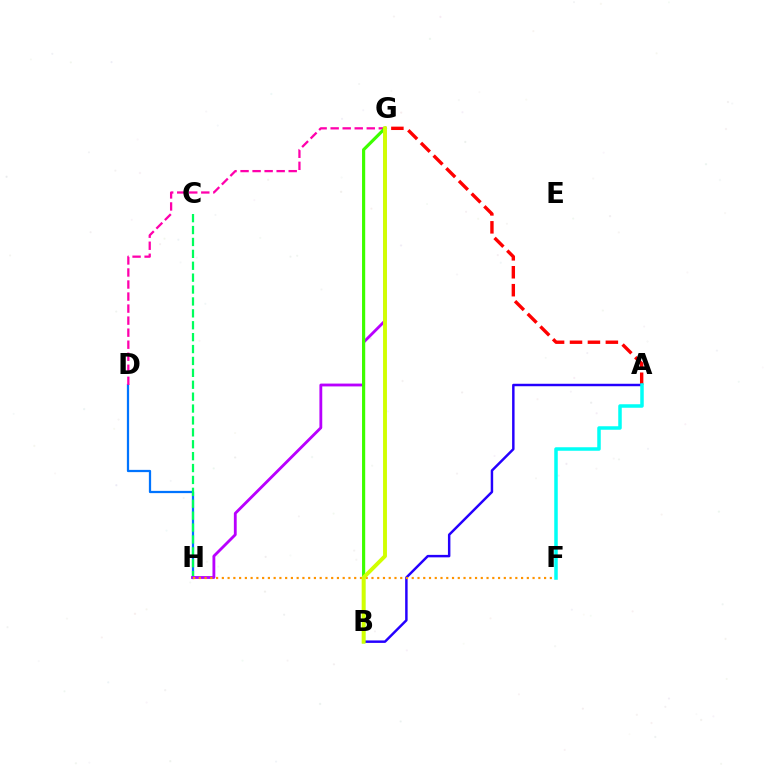{('D', 'H'): [{'color': '#0074ff', 'line_style': 'solid', 'thickness': 1.62}], ('C', 'H'): [{'color': '#00ff5c', 'line_style': 'dashed', 'thickness': 1.62}], ('D', 'G'): [{'color': '#ff00ac', 'line_style': 'dashed', 'thickness': 1.63}], ('A', 'G'): [{'color': '#ff0000', 'line_style': 'dashed', 'thickness': 2.44}], ('G', 'H'): [{'color': '#b900ff', 'line_style': 'solid', 'thickness': 2.04}], ('A', 'B'): [{'color': '#2500ff', 'line_style': 'solid', 'thickness': 1.77}], ('B', 'G'): [{'color': '#3dff00', 'line_style': 'solid', 'thickness': 2.27}, {'color': '#d1ff00', 'line_style': 'solid', 'thickness': 2.8}], ('F', 'H'): [{'color': '#ff9400', 'line_style': 'dotted', 'thickness': 1.56}], ('A', 'F'): [{'color': '#00fff6', 'line_style': 'solid', 'thickness': 2.52}]}